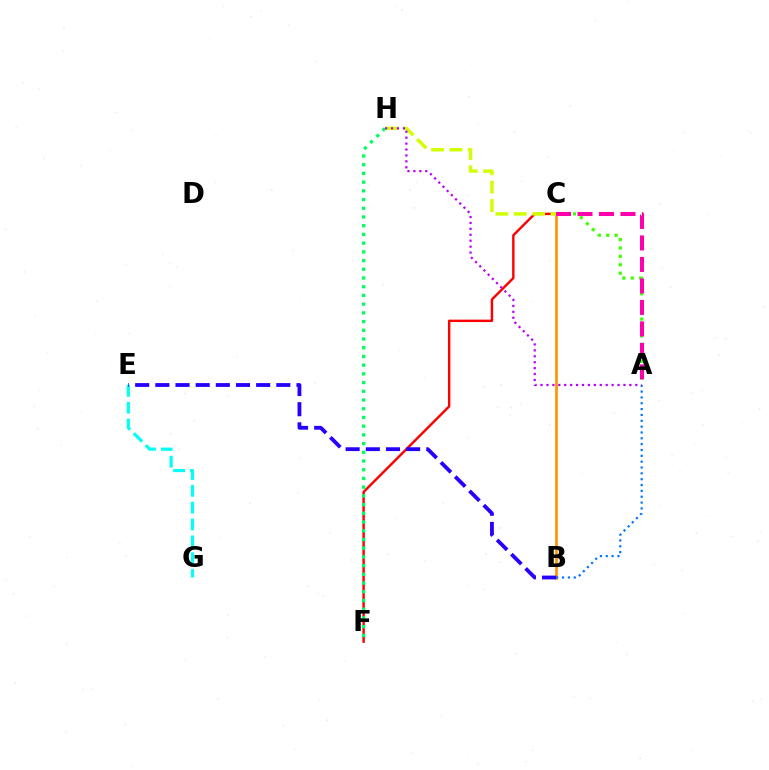{('C', 'F'): [{'color': '#ff0000', 'line_style': 'solid', 'thickness': 1.74}], ('B', 'C'): [{'color': '#ff9400', 'line_style': 'solid', 'thickness': 1.94}], ('A', 'B'): [{'color': '#0074ff', 'line_style': 'dotted', 'thickness': 1.59}], ('A', 'C'): [{'color': '#3dff00', 'line_style': 'dotted', 'thickness': 2.29}, {'color': '#ff00ac', 'line_style': 'dashed', 'thickness': 2.92}], ('F', 'H'): [{'color': '#00ff5c', 'line_style': 'dotted', 'thickness': 2.37}], ('C', 'H'): [{'color': '#d1ff00', 'line_style': 'dashed', 'thickness': 2.49}], ('E', 'G'): [{'color': '#00fff6', 'line_style': 'dashed', 'thickness': 2.29}], ('B', 'E'): [{'color': '#2500ff', 'line_style': 'dashed', 'thickness': 2.74}], ('A', 'H'): [{'color': '#b900ff', 'line_style': 'dotted', 'thickness': 1.61}]}